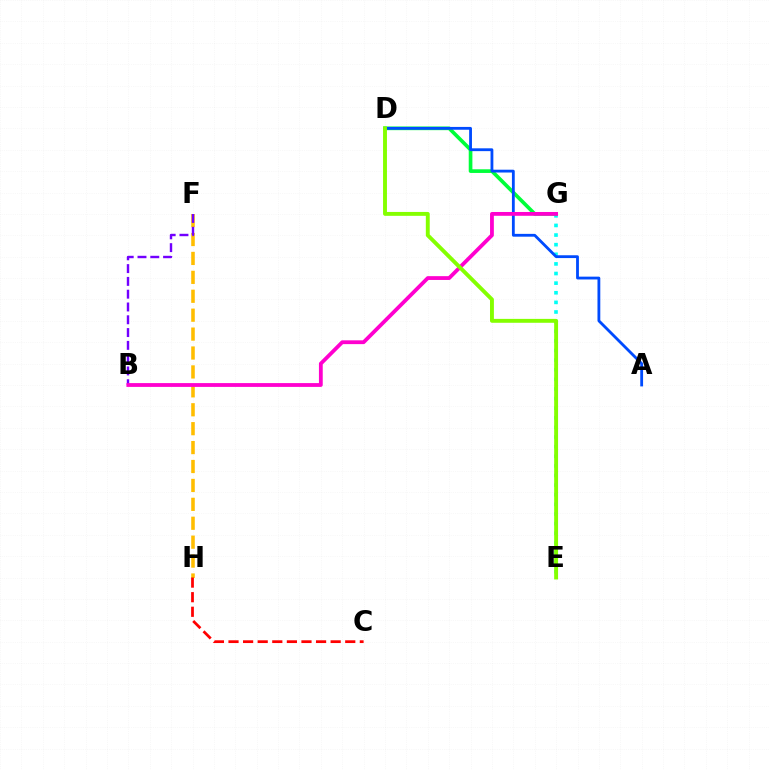{('E', 'G'): [{'color': '#00fff6', 'line_style': 'dotted', 'thickness': 2.61}], ('F', 'H'): [{'color': '#ffbd00', 'line_style': 'dashed', 'thickness': 2.57}], ('B', 'F'): [{'color': '#7200ff', 'line_style': 'dashed', 'thickness': 1.74}], ('C', 'H'): [{'color': '#ff0000', 'line_style': 'dashed', 'thickness': 1.98}], ('D', 'G'): [{'color': '#00ff39', 'line_style': 'solid', 'thickness': 2.64}], ('A', 'D'): [{'color': '#004bff', 'line_style': 'solid', 'thickness': 2.03}], ('B', 'G'): [{'color': '#ff00cf', 'line_style': 'solid', 'thickness': 2.74}], ('D', 'E'): [{'color': '#84ff00', 'line_style': 'solid', 'thickness': 2.81}]}